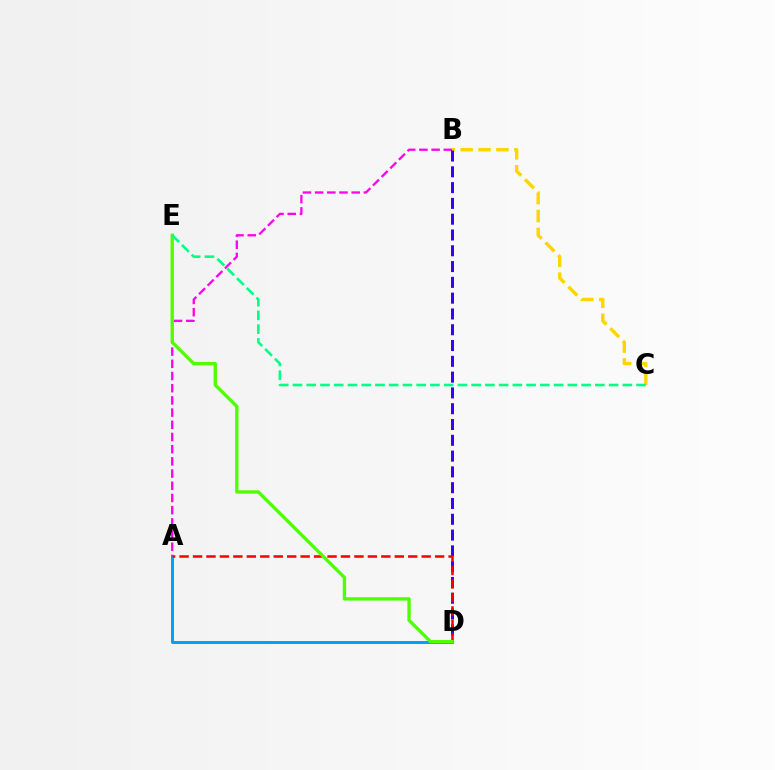{('B', 'C'): [{'color': '#ffd500', 'line_style': 'dashed', 'thickness': 2.43}], ('A', 'B'): [{'color': '#ff00ed', 'line_style': 'dashed', 'thickness': 1.66}], ('B', 'D'): [{'color': '#3700ff', 'line_style': 'dashed', 'thickness': 2.15}], ('A', 'D'): [{'color': '#009eff', 'line_style': 'solid', 'thickness': 2.11}, {'color': '#ff0000', 'line_style': 'dashed', 'thickness': 1.83}], ('D', 'E'): [{'color': '#4fff00', 'line_style': 'solid', 'thickness': 2.4}], ('C', 'E'): [{'color': '#00ff86', 'line_style': 'dashed', 'thickness': 1.87}]}